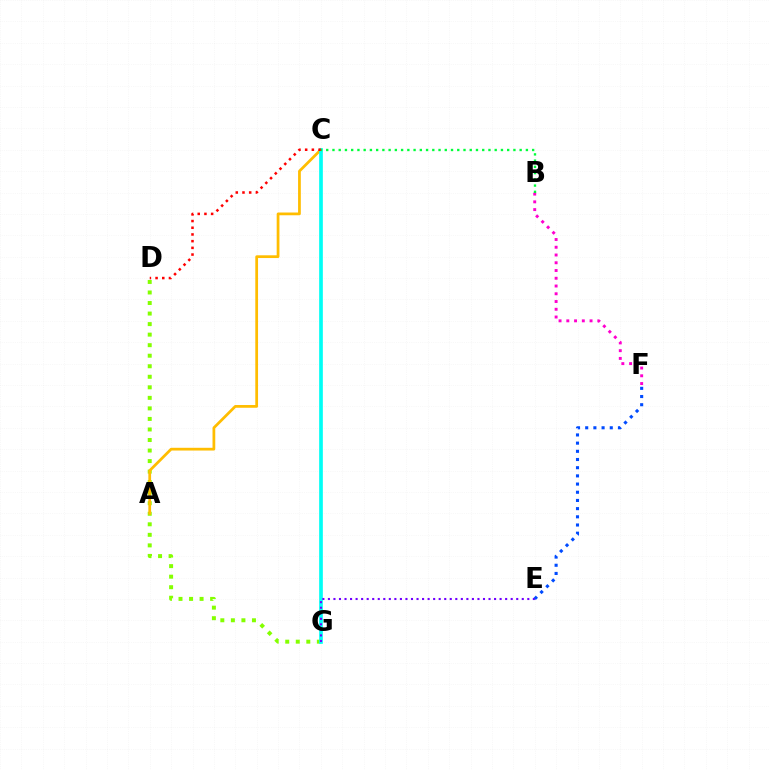{('D', 'G'): [{'color': '#84ff00', 'line_style': 'dotted', 'thickness': 2.86}], ('B', 'F'): [{'color': '#ff00cf', 'line_style': 'dotted', 'thickness': 2.11}], ('A', 'C'): [{'color': '#ffbd00', 'line_style': 'solid', 'thickness': 1.98}], ('C', 'G'): [{'color': '#00fff6', 'line_style': 'solid', 'thickness': 2.65}], ('C', 'D'): [{'color': '#ff0000', 'line_style': 'dotted', 'thickness': 1.82}], ('E', 'G'): [{'color': '#7200ff', 'line_style': 'dotted', 'thickness': 1.51}], ('B', 'C'): [{'color': '#00ff39', 'line_style': 'dotted', 'thickness': 1.7}], ('E', 'F'): [{'color': '#004bff', 'line_style': 'dotted', 'thickness': 2.22}]}